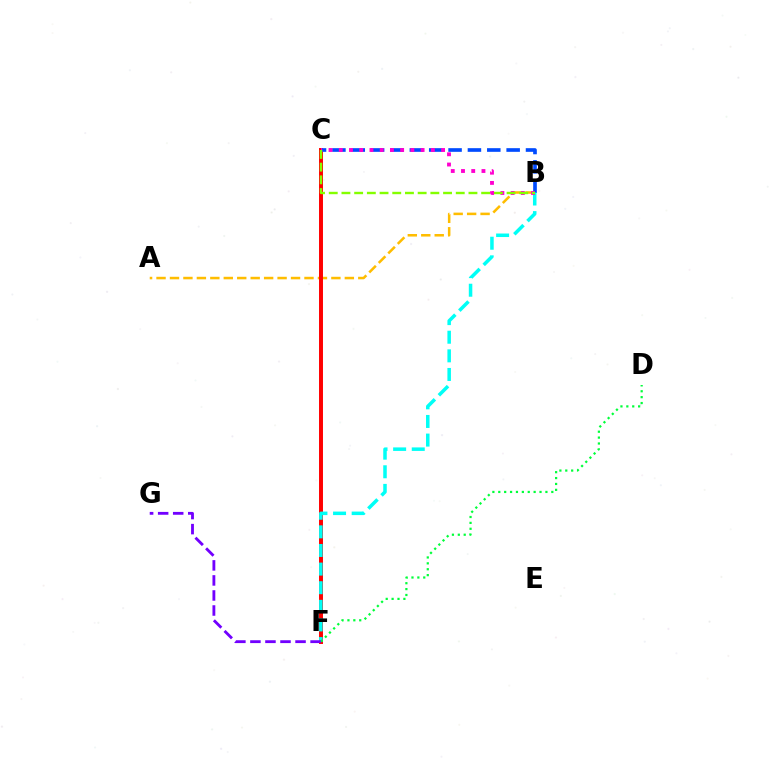{('A', 'B'): [{'color': '#ffbd00', 'line_style': 'dashed', 'thickness': 1.83}], ('C', 'F'): [{'color': '#ff0000', 'line_style': 'solid', 'thickness': 2.84}], ('B', 'C'): [{'color': '#004bff', 'line_style': 'dashed', 'thickness': 2.63}, {'color': '#ff00cf', 'line_style': 'dotted', 'thickness': 2.78}, {'color': '#84ff00', 'line_style': 'dashed', 'thickness': 1.73}], ('B', 'F'): [{'color': '#00fff6', 'line_style': 'dashed', 'thickness': 2.53}], ('D', 'F'): [{'color': '#00ff39', 'line_style': 'dotted', 'thickness': 1.6}], ('F', 'G'): [{'color': '#7200ff', 'line_style': 'dashed', 'thickness': 2.04}]}